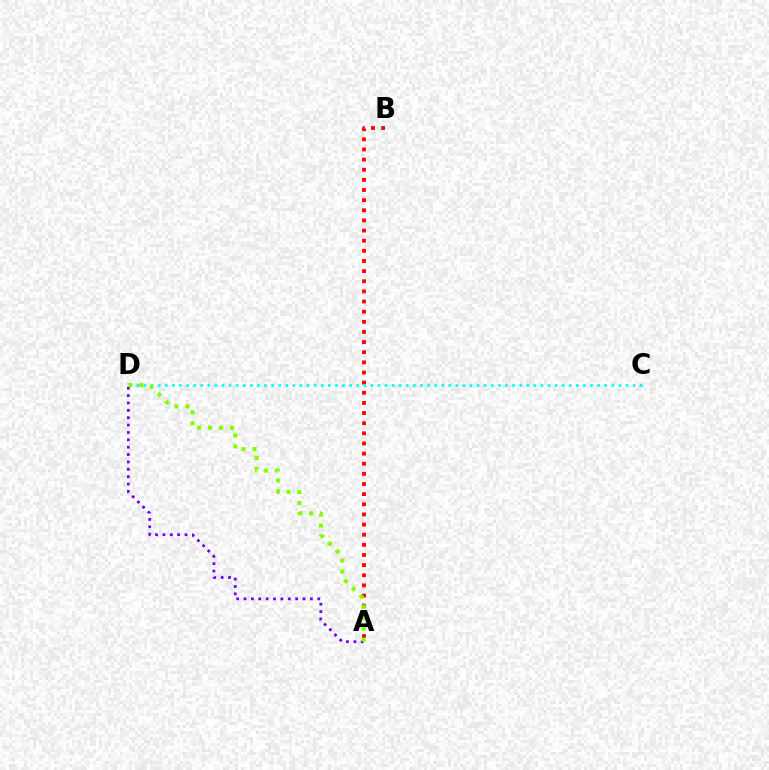{('A', 'B'): [{'color': '#ff0000', 'line_style': 'dotted', 'thickness': 2.75}], ('C', 'D'): [{'color': '#00fff6', 'line_style': 'dotted', 'thickness': 1.93}], ('A', 'D'): [{'color': '#7200ff', 'line_style': 'dotted', 'thickness': 2.0}, {'color': '#84ff00', 'line_style': 'dotted', 'thickness': 2.98}]}